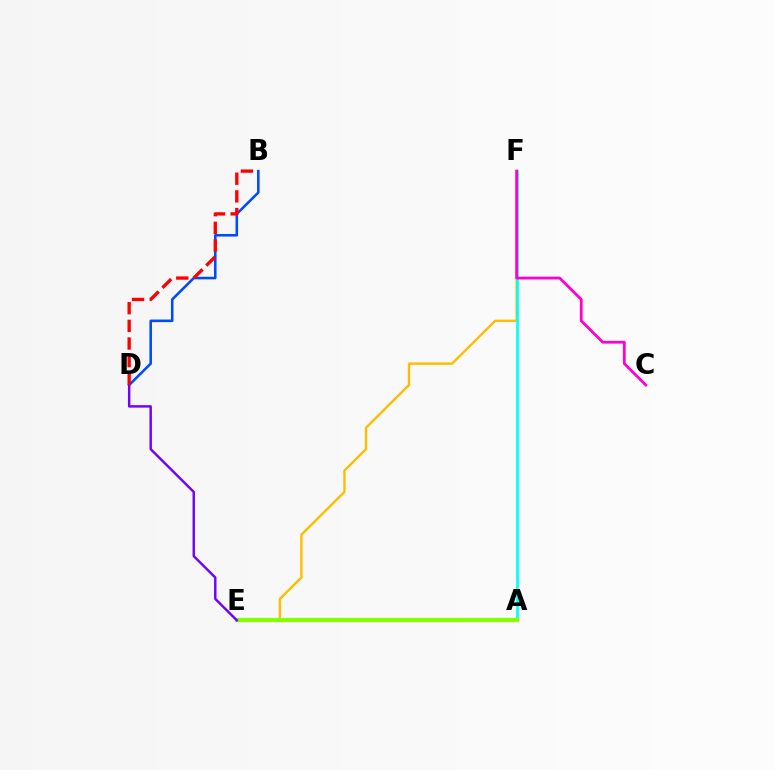{('E', 'F'): [{'color': '#ffbd00', 'line_style': 'solid', 'thickness': 1.73}], ('A', 'E'): [{'color': '#00ff39', 'line_style': 'solid', 'thickness': 2.57}, {'color': '#84ff00', 'line_style': 'solid', 'thickness': 2.98}], ('B', 'D'): [{'color': '#004bff', 'line_style': 'solid', 'thickness': 1.85}, {'color': '#ff0000', 'line_style': 'dashed', 'thickness': 2.4}], ('A', 'F'): [{'color': '#00fff6', 'line_style': 'solid', 'thickness': 1.93}], ('C', 'F'): [{'color': '#ff00cf', 'line_style': 'solid', 'thickness': 2.01}], ('D', 'E'): [{'color': '#7200ff', 'line_style': 'solid', 'thickness': 1.75}]}